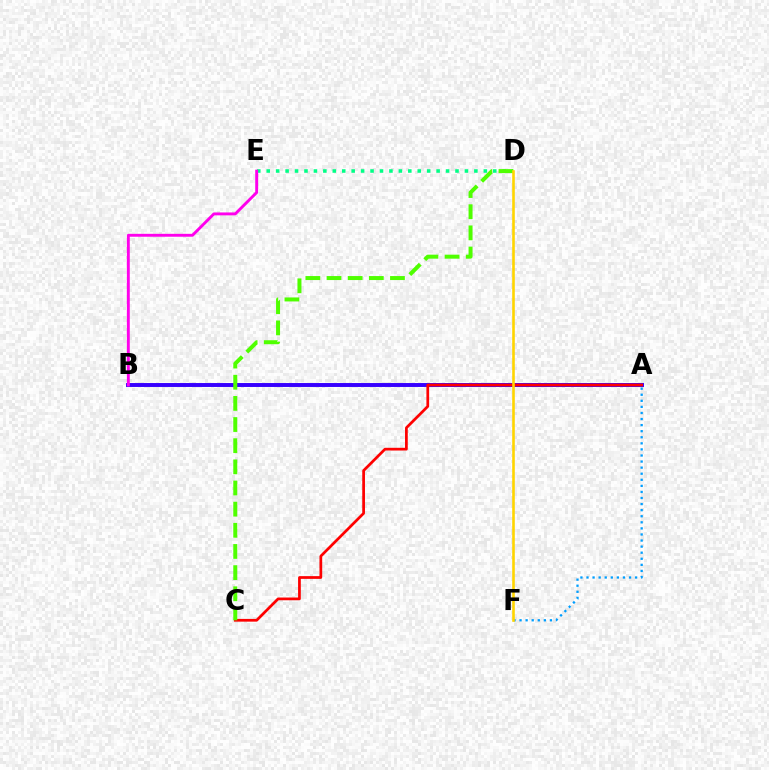{('D', 'E'): [{'color': '#00ff86', 'line_style': 'dotted', 'thickness': 2.56}], ('A', 'B'): [{'color': '#3700ff', 'line_style': 'solid', 'thickness': 2.83}], ('B', 'E'): [{'color': '#ff00ed', 'line_style': 'solid', 'thickness': 2.09}], ('A', 'C'): [{'color': '#ff0000', 'line_style': 'solid', 'thickness': 1.97}], ('A', 'F'): [{'color': '#009eff', 'line_style': 'dotted', 'thickness': 1.65}], ('C', 'D'): [{'color': '#4fff00', 'line_style': 'dashed', 'thickness': 2.87}], ('D', 'F'): [{'color': '#ffd500', 'line_style': 'solid', 'thickness': 1.88}]}